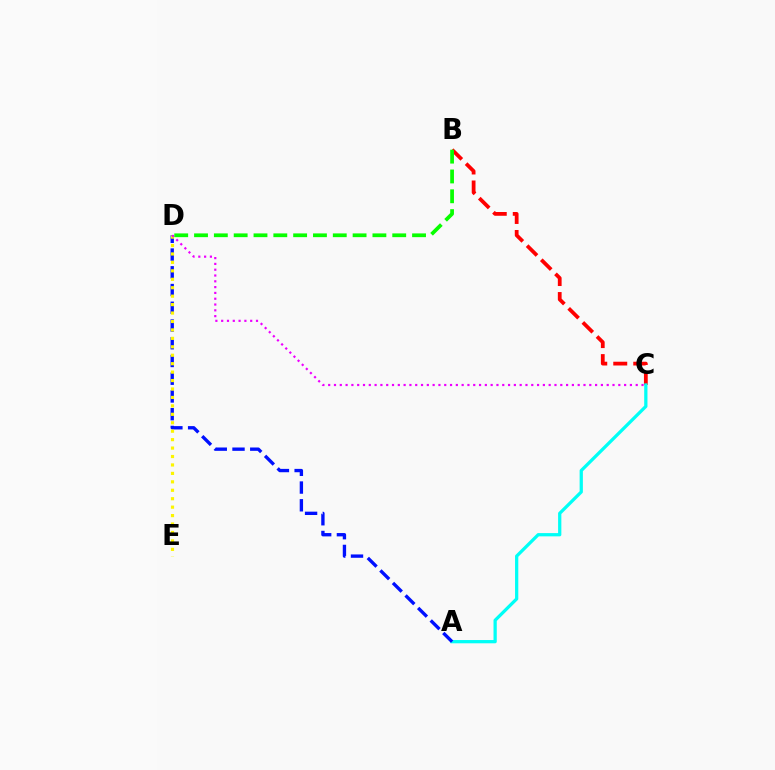{('B', 'C'): [{'color': '#ff0000', 'line_style': 'dashed', 'thickness': 2.72}], ('A', 'C'): [{'color': '#00fff6', 'line_style': 'solid', 'thickness': 2.34}], ('A', 'D'): [{'color': '#0010ff', 'line_style': 'dashed', 'thickness': 2.41}], ('D', 'E'): [{'color': '#fcf500', 'line_style': 'dotted', 'thickness': 2.29}], ('C', 'D'): [{'color': '#ee00ff', 'line_style': 'dotted', 'thickness': 1.58}], ('B', 'D'): [{'color': '#08ff00', 'line_style': 'dashed', 'thickness': 2.69}]}